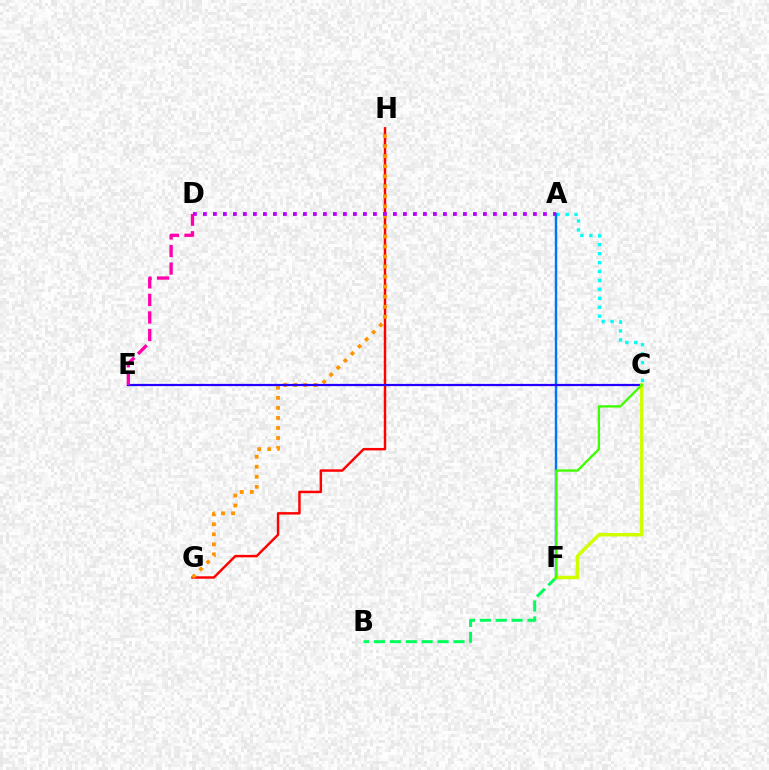{('G', 'H'): [{'color': '#ff0000', 'line_style': 'solid', 'thickness': 1.76}, {'color': '#ff9400', 'line_style': 'dotted', 'thickness': 2.73}], ('A', 'C'): [{'color': '#00fff6', 'line_style': 'dotted', 'thickness': 2.43}], ('A', 'F'): [{'color': '#0074ff', 'line_style': 'solid', 'thickness': 1.74}], ('B', 'F'): [{'color': '#00ff5c', 'line_style': 'dashed', 'thickness': 2.16}], ('A', 'D'): [{'color': '#b900ff', 'line_style': 'dotted', 'thickness': 2.72}], ('C', 'E'): [{'color': '#2500ff', 'line_style': 'solid', 'thickness': 1.6}], ('D', 'E'): [{'color': '#ff00ac', 'line_style': 'dashed', 'thickness': 2.39}], ('C', 'F'): [{'color': '#d1ff00', 'line_style': 'solid', 'thickness': 2.5}, {'color': '#3dff00', 'line_style': 'solid', 'thickness': 1.67}]}